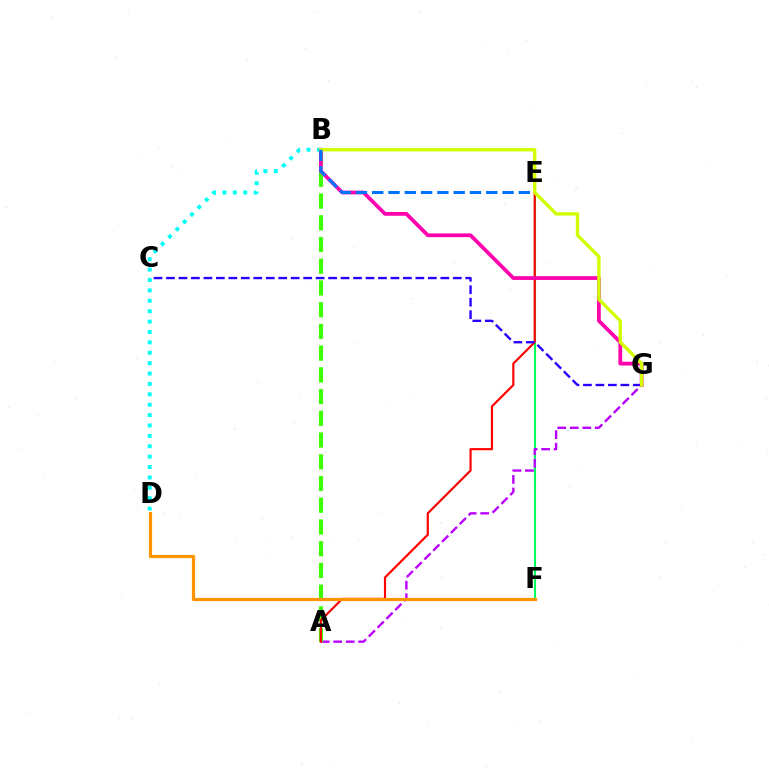{('E', 'F'): [{'color': '#00ff5c', 'line_style': 'solid', 'thickness': 1.51}], ('A', 'G'): [{'color': '#b900ff', 'line_style': 'dashed', 'thickness': 1.7}], ('A', 'B'): [{'color': '#3dff00', 'line_style': 'dashed', 'thickness': 2.95}], ('A', 'E'): [{'color': '#ff0000', 'line_style': 'solid', 'thickness': 1.55}], ('D', 'F'): [{'color': '#ff9400', 'line_style': 'solid', 'thickness': 2.3}], ('C', 'G'): [{'color': '#2500ff', 'line_style': 'dashed', 'thickness': 1.69}], ('B', 'D'): [{'color': '#00fff6', 'line_style': 'dotted', 'thickness': 2.82}], ('B', 'G'): [{'color': '#ff00ac', 'line_style': 'solid', 'thickness': 2.7}, {'color': '#d1ff00', 'line_style': 'solid', 'thickness': 2.42}], ('B', 'E'): [{'color': '#0074ff', 'line_style': 'dashed', 'thickness': 2.21}]}